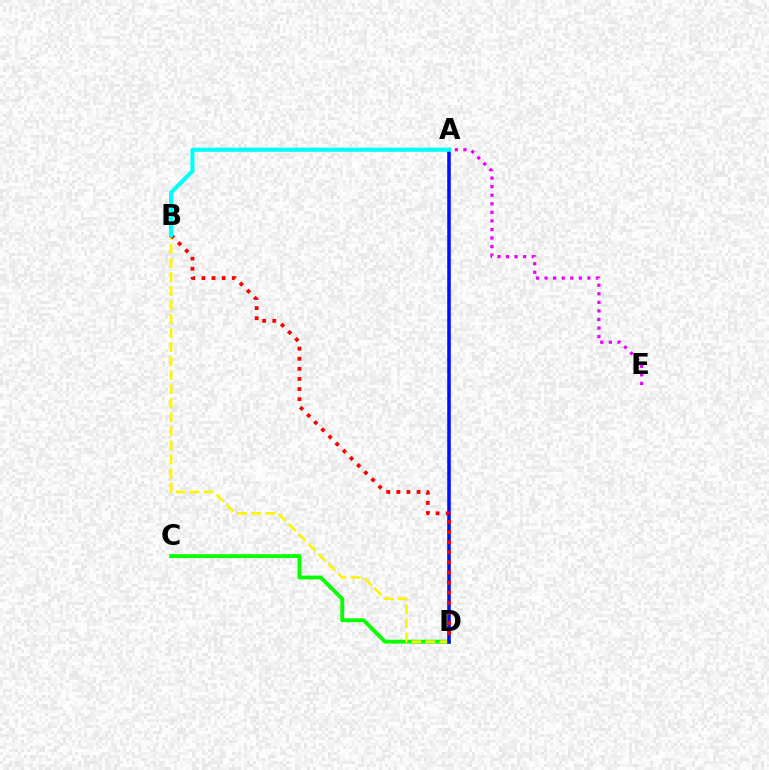{('C', 'D'): [{'color': '#08ff00', 'line_style': 'solid', 'thickness': 2.76}], ('B', 'D'): [{'color': '#fcf500', 'line_style': 'dashed', 'thickness': 1.91}, {'color': '#ff0000', 'line_style': 'dotted', 'thickness': 2.75}], ('A', 'E'): [{'color': '#ee00ff', 'line_style': 'dotted', 'thickness': 2.33}], ('A', 'D'): [{'color': '#0010ff', 'line_style': 'solid', 'thickness': 2.56}], ('A', 'B'): [{'color': '#00fff6', 'line_style': 'solid', 'thickness': 2.97}]}